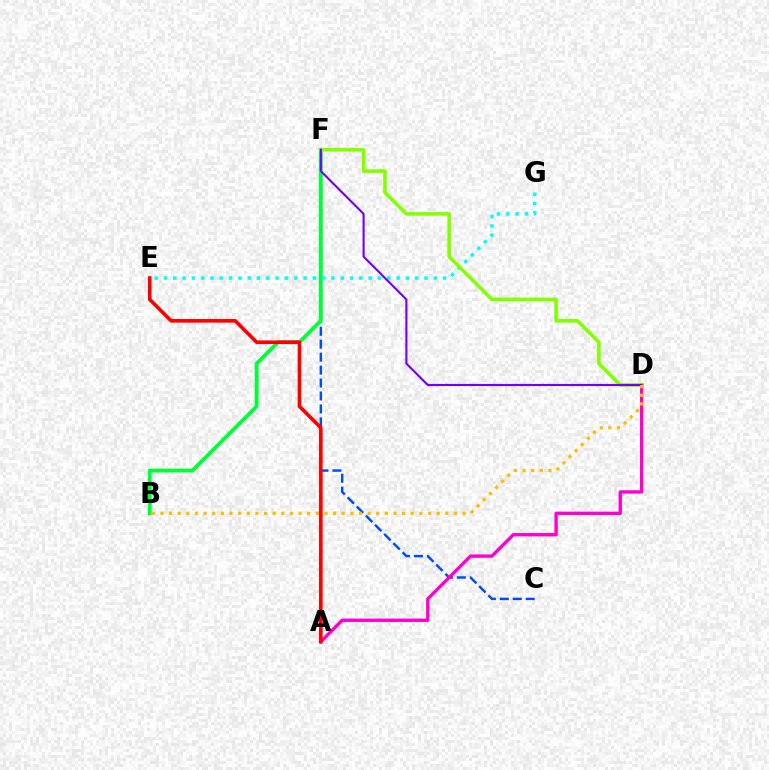{('C', 'F'): [{'color': '#004bff', 'line_style': 'dashed', 'thickness': 1.76}], ('A', 'D'): [{'color': '#ff00cf', 'line_style': 'solid', 'thickness': 2.41}], ('B', 'F'): [{'color': '#00ff39', 'line_style': 'solid', 'thickness': 2.77}], ('E', 'G'): [{'color': '#00fff6', 'line_style': 'dotted', 'thickness': 2.53}], ('A', 'E'): [{'color': '#ff0000', 'line_style': 'solid', 'thickness': 2.6}], ('D', 'F'): [{'color': '#84ff00', 'line_style': 'solid', 'thickness': 2.6}, {'color': '#7200ff', 'line_style': 'solid', 'thickness': 1.51}], ('B', 'D'): [{'color': '#ffbd00', 'line_style': 'dotted', 'thickness': 2.35}]}